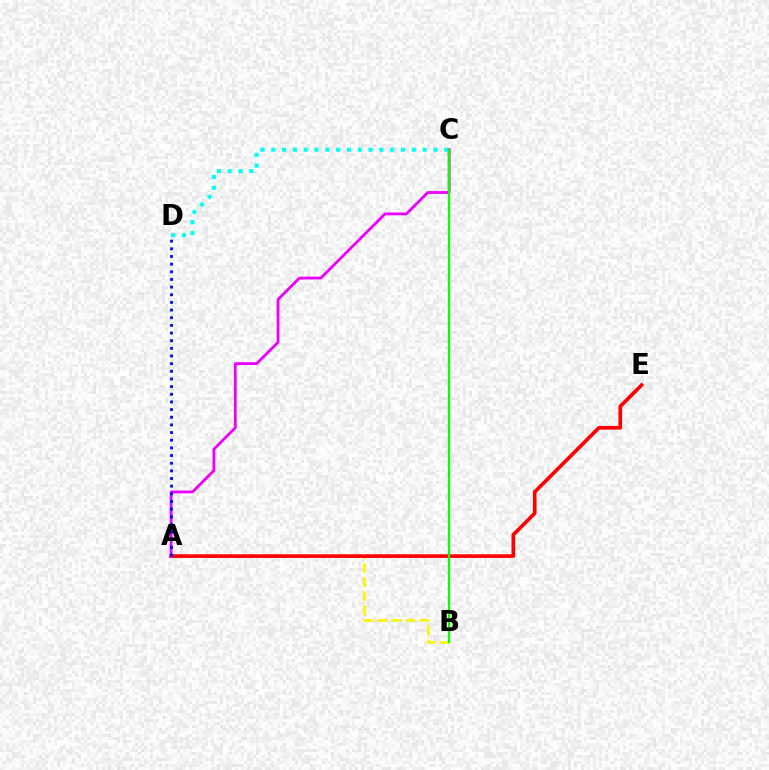{('A', 'B'): [{'color': '#fcf500', 'line_style': 'dashed', 'thickness': 1.91}], ('A', 'E'): [{'color': '#ff0000', 'line_style': 'solid', 'thickness': 2.63}], ('A', 'C'): [{'color': '#ee00ff', 'line_style': 'solid', 'thickness': 2.03}], ('C', 'D'): [{'color': '#00fff6', 'line_style': 'dotted', 'thickness': 2.94}], ('A', 'D'): [{'color': '#0010ff', 'line_style': 'dotted', 'thickness': 2.08}], ('B', 'C'): [{'color': '#08ff00', 'line_style': 'solid', 'thickness': 1.61}]}